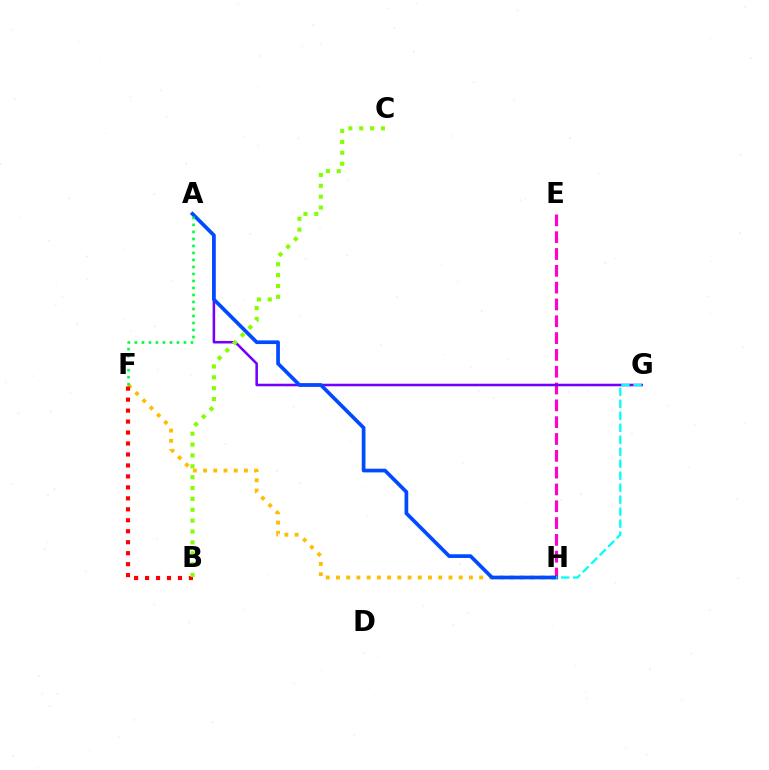{('E', 'H'): [{'color': '#ff00cf', 'line_style': 'dashed', 'thickness': 2.28}], ('F', 'H'): [{'color': '#ffbd00', 'line_style': 'dotted', 'thickness': 2.78}], ('A', 'G'): [{'color': '#7200ff', 'line_style': 'solid', 'thickness': 1.83}], ('A', 'H'): [{'color': '#004bff', 'line_style': 'solid', 'thickness': 2.66}], ('G', 'H'): [{'color': '#00fff6', 'line_style': 'dashed', 'thickness': 1.63}], ('A', 'F'): [{'color': '#00ff39', 'line_style': 'dotted', 'thickness': 1.9}], ('B', 'F'): [{'color': '#ff0000', 'line_style': 'dotted', 'thickness': 2.98}], ('B', 'C'): [{'color': '#84ff00', 'line_style': 'dotted', 'thickness': 2.95}]}